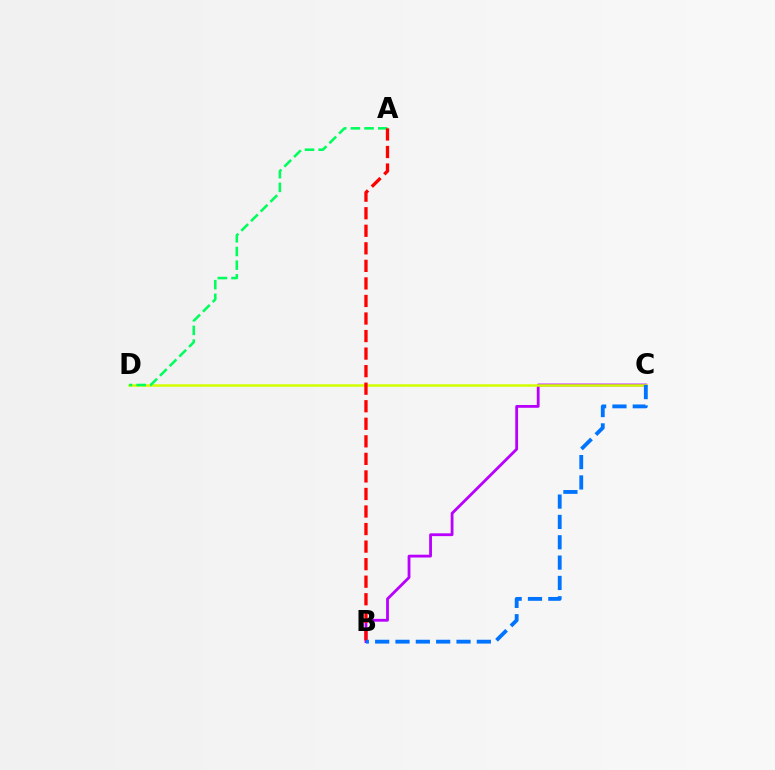{('B', 'C'): [{'color': '#b900ff', 'line_style': 'solid', 'thickness': 2.02}, {'color': '#0074ff', 'line_style': 'dashed', 'thickness': 2.76}], ('C', 'D'): [{'color': '#d1ff00', 'line_style': 'solid', 'thickness': 1.8}], ('A', 'D'): [{'color': '#00ff5c', 'line_style': 'dashed', 'thickness': 1.86}], ('A', 'B'): [{'color': '#ff0000', 'line_style': 'dashed', 'thickness': 2.38}]}